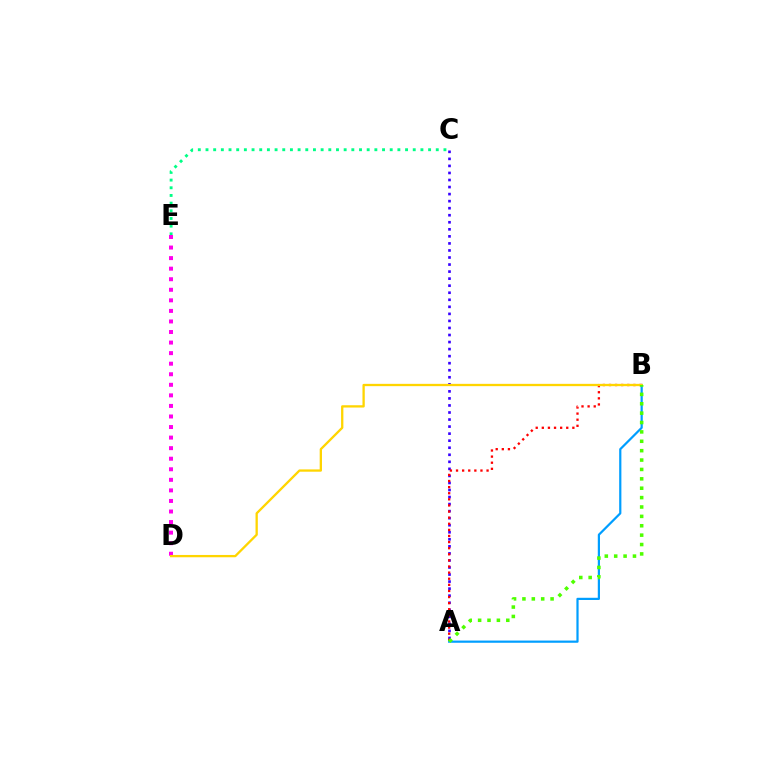{('A', 'B'): [{'color': '#009eff', 'line_style': 'solid', 'thickness': 1.59}, {'color': '#ff0000', 'line_style': 'dotted', 'thickness': 1.66}, {'color': '#4fff00', 'line_style': 'dotted', 'thickness': 2.55}], ('C', 'E'): [{'color': '#00ff86', 'line_style': 'dotted', 'thickness': 2.09}], ('A', 'C'): [{'color': '#3700ff', 'line_style': 'dotted', 'thickness': 1.91}], ('D', 'E'): [{'color': '#ff00ed', 'line_style': 'dotted', 'thickness': 2.87}], ('B', 'D'): [{'color': '#ffd500', 'line_style': 'solid', 'thickness': 1.66}]}